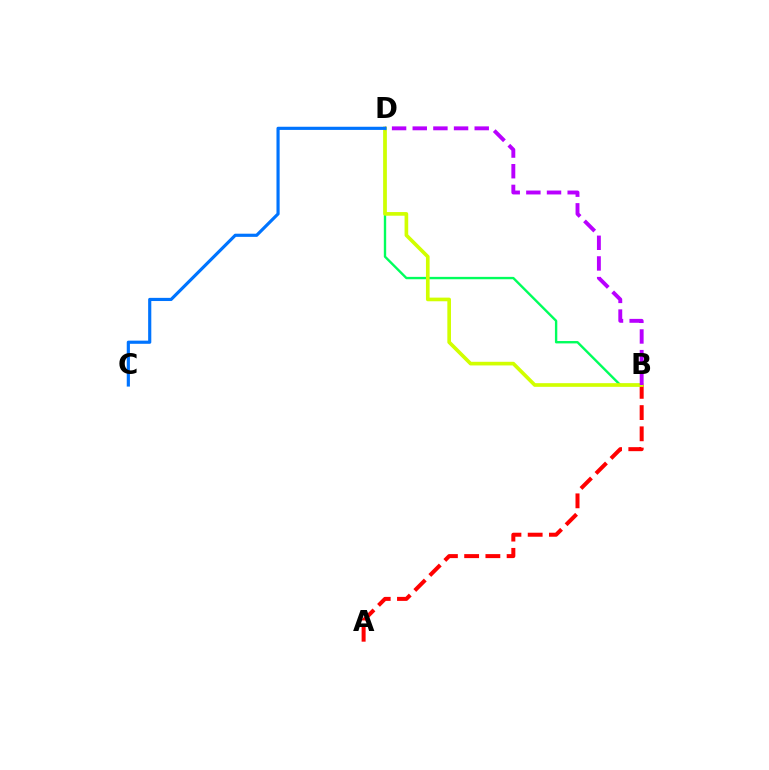{('A', 'B'): [{'color': '#ff0000', 'line_style': 'dashed', 'thickness': 2.88}], ('B', 'D'): [{'color': '#00ff5c', 'line_style': 'solid', 'thickness': 1.71}, {'color': '#d1ff00', 'line_style': 'solid', 'thickness': 2.63}, {'color': '#b900ff', 'line_style': 'dashed', 'thickness': 2.81}], ('C', 'D'): [{'color': '#0074ff', 'line_style': 'solid', 'thickness': 2.27}]}